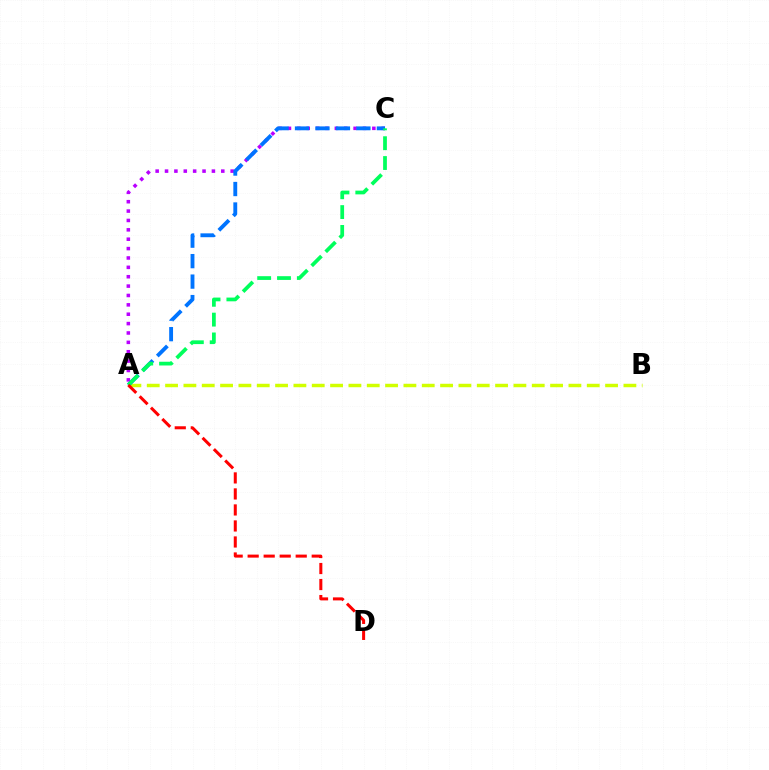{('A', 'B'): [{'color': '#d1ff00', 'line_style': 'dashed', 'thickness': 2.49}], ('A', 'C'): [{'color': '#b900ff', 'line_style': 'dotted', 'thickness': 2.55}, {'color': '#0074ff', 'line_style': 'dashed', 'thickness': 2.78}, {'color': '#00ff5c', 'line_style': 'dashed', 'thickness': 2.69}], ('A', 'D'): [{'color': '#ff0000', 'line_style': 'dashed', 'thickness': 2.18}]}